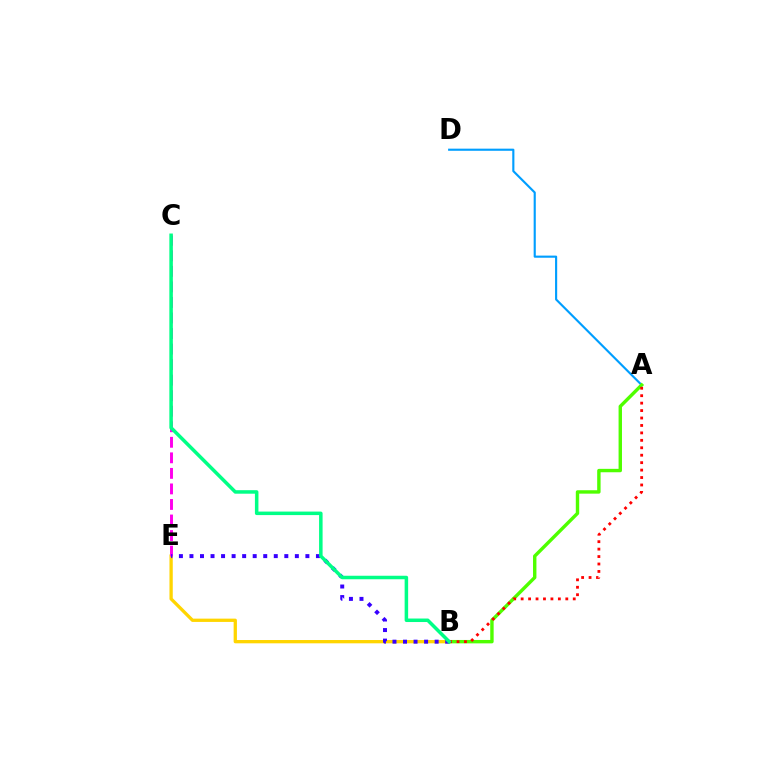{('A', 'D'): [{'color': '#009eff', 'line_style': 'solid', 'thickness': 1.54}], ('A', 'B'): [{'color': '#4fff00', 'line_style': 'solid', 'thickness': 2.45}, {'color': '#ff0000', 'line_style': 'dotted', 'thickness': 2.02}], ('B', 'E'): [{'color': '#ffd500', 'line_style': 'solid', 'thickness': 2.37}, {'color': '#3700ff', 'line_style': 'dotted', 'thickness': 2.86}], ('C', 'E'): [{'color': '#ff00ed', 'line_style': 'dashed', 'thickness': 2.11}], ('B', 'C'): [{'color': '#00ff86', 'line_style': 'solid', 'thickness': 2.53}]}